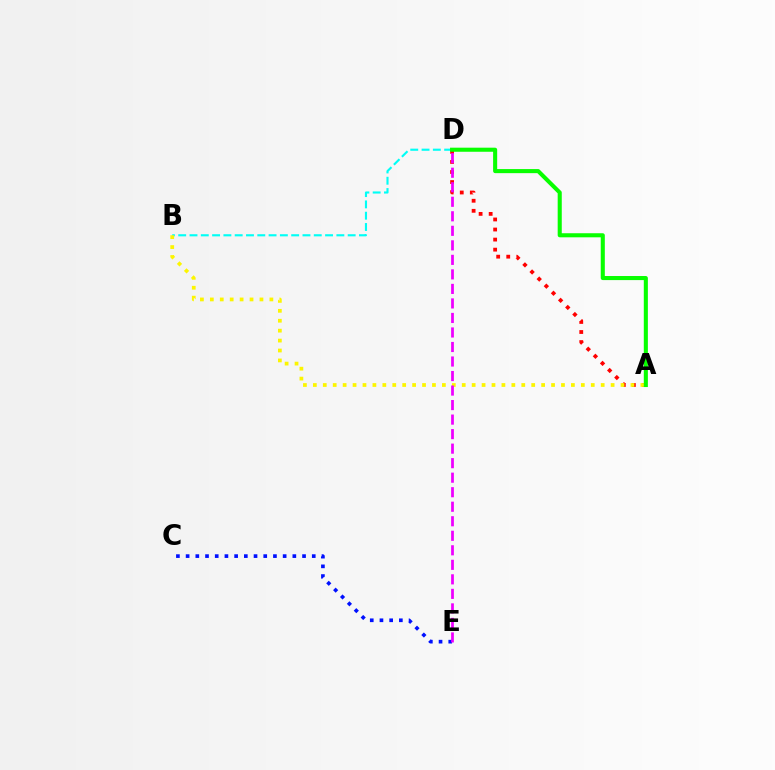{('C', 'E'): [{'color': '#0010ff', 'line_style': 'dotted', 'thickness': 2.64}], ('B', 'D'): [{'color': '#00fff6', 'line_style': 'dashed', 'thickness': 1.53}], ('A', 'D'): [{'color': '#ff0000', 'line_style': 'dotted', 'thickness': 2.73}, {'color': '#08ff00', 'line_style': 'solid', 'thickness': 2.93}], ('A', 'B'): [{'color': '#fcf500', 'line_style': 'dotted', 'thickness': 2.7}], ('D', 'E'): [{'color': '#ee00ff', 'line_style': 'dashed', 'thickness': 1.97}]}